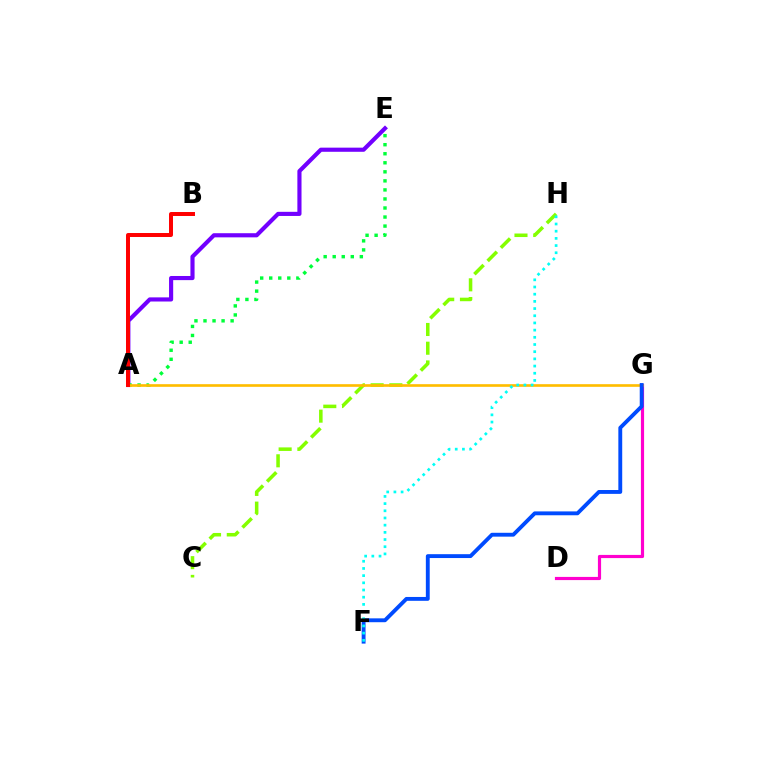{('A', 'E'): [{'color': '#7200ff', 'line_style': 'solid', 'thickness': 2.98}, {'color': '#00ff39', 'line_style': 'dotted', 'thickness': 2.46}], ('C', 'H'): [{'color': '#84ff00', 'line_style': 'dashed', 'thickness': 2.54}], ('D', 'G'): [{'color': '#ff00cf', 'line_style': 'solid', 'thickness': 2.28}], ('A', 'G'): [{'color': '#ffbd00', 'line_style': 'solid', 'thickness': 1.91}], ('A', 'B'): [{'color': '#ff0000', 'line_style': 'solid', 'thickness': 2.86}], ('F', 'G'): [{'color': '#004bff', 'line_style': 'solid', 'thickness': 2.78}], ('F', 'H'): [{'color': '#00fff6', 'line_style': 'dotted', 'thickness': 1.95}]}